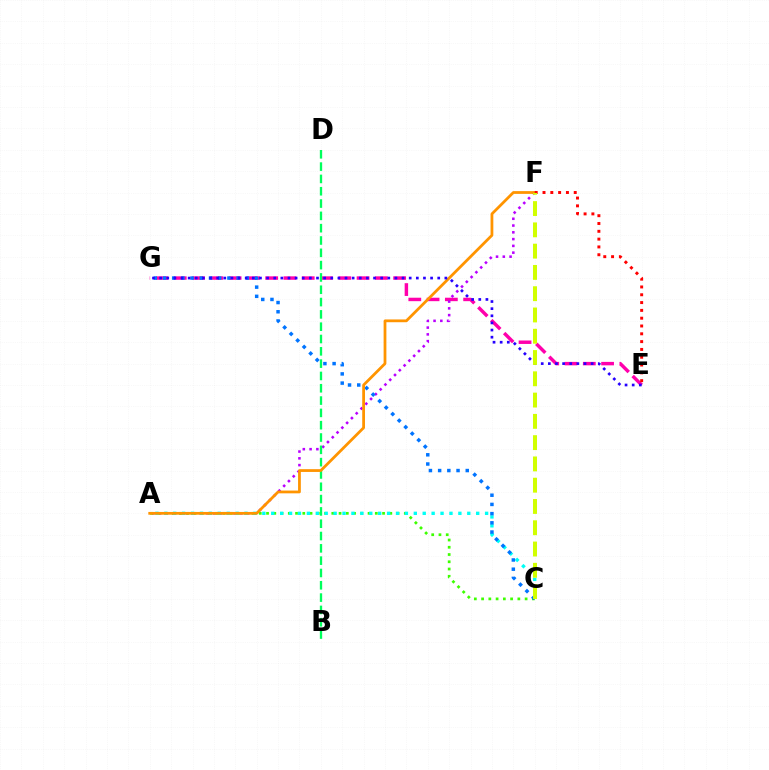{('E', 'G'): [{'color': '#ff00ac', 'line_style': 'dashed', 'thickness': 2.48}, {'color': '#2500ff', 'line_style': 'dotted', 'thickness': 1.94}], ('A', 'F'): [{'color': '#b900ff', 'line_style': 'dotted', 'thickness': 1.84}, {'color': '#ff9400', 'line_style': 'solid', 'thickness': 2.0}], ('B', 'D'): [{'color': '#00ff5c', 'line_style': 'dashed', 'thickness': 1.67}], ('A', 'C'): [{'color': '#3dff00', 'line_style': 'dotted', 'thickness': 1.97}, {'color': '#00fff6', 'line_style': 'dotted', 'thickness': 2.42}], ('C', 'G'): [{'color': '#0074ff', 'line_style': 'dotted', 'thickness': 2.5}], ('E', 'F'): [{'color': '#ff0000', 'line_style': 'dotted', 'thickness': 2.12}], ('C', 'F'): [{'color': '#d1ff00', 'line_style': 'dashed', 'thickness': 2.89}]}